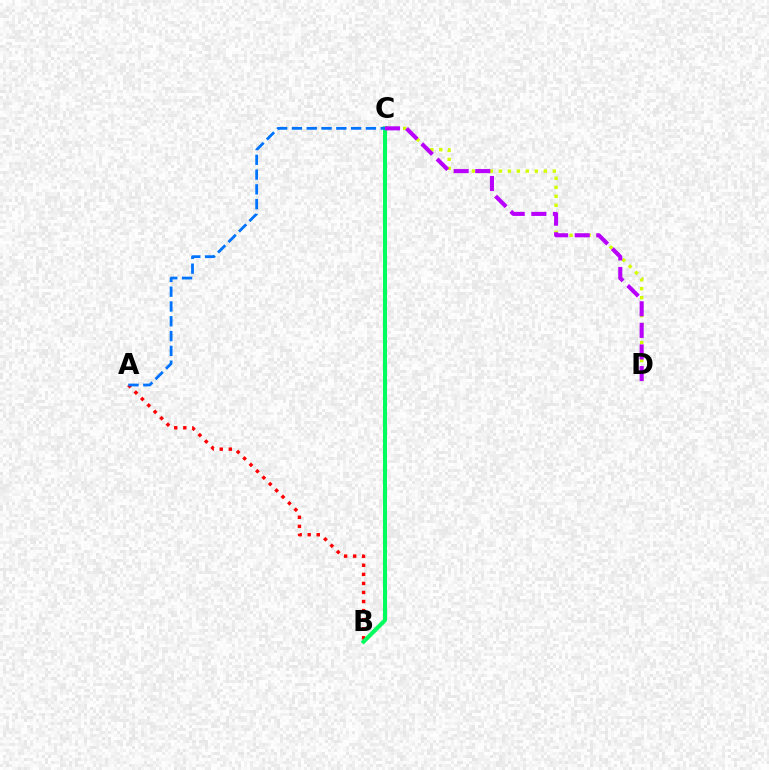{('A', 'B'): [{'color': '#ff0000', 'line_style': 'dotted', 'thickness': 2.46}], ('C', 'D'): [{'color': '#d1ff00', 'line_style': 'dotted', 'thickness': 2.44}, {'color': '#b900ff', 'line_style': 'dashed', 'thickness': 2.93}], ('B', 'C'): [{'color': '#00ff5c', 'line_style': 'solid', 'thickness': 2.91}], ('A', 'C'): [{'color': '#0074ff', 'line_style': 'dashed', 'thickness': 2.01}]}